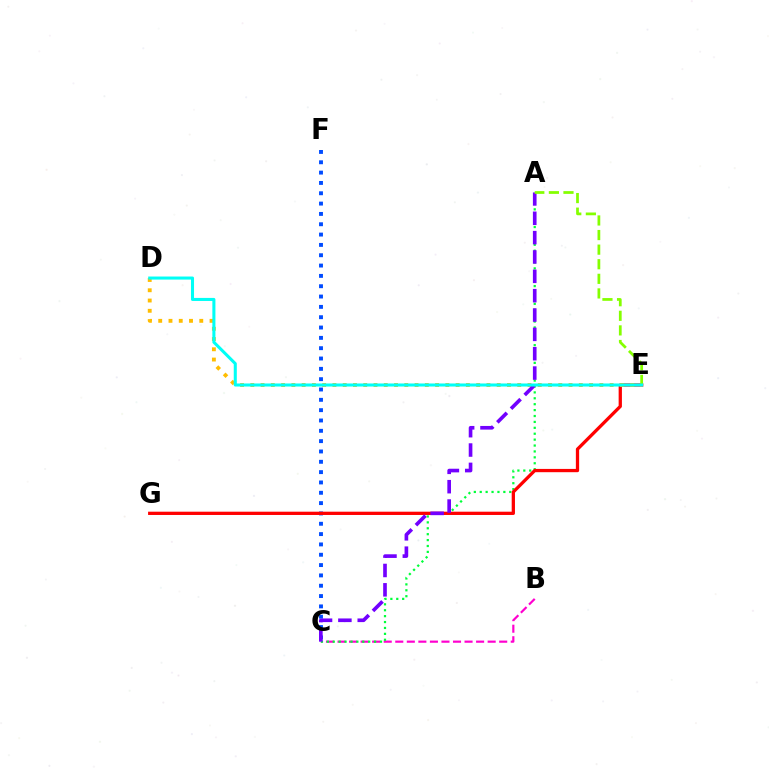{('B', 'C'): [{'color': '#ff00cf', 'line_style': 'dashed', 'thickness': 1.57}], ('A', 'C'): [{'color': '#00ff39', 'line_style': 'dotted', 'thickness': 1.6}, {'color': '#7200ff', 'line_style': 'dashed', 'thickness': 2.63}], ('C', 'F'): [{'color': '#004bff', 'line_style': 'dotted', 'thickness': 2.81}], ('E', 'G'): [{'color': '#ff0000', 'line_style': 'solid', 'thickness': 2.36}], ('D', 'E'): [{'color': '#ffbd00', 'line_style': 'dotted', 'thickness': 2.79}, {'color': '#00fff6', 'line_style': 'solid', 'thickness': 2.2}], ('A', 'E'): [{'color': '#84ff00', 'line_style': 'dashed', 'thickness': 1.98}]}